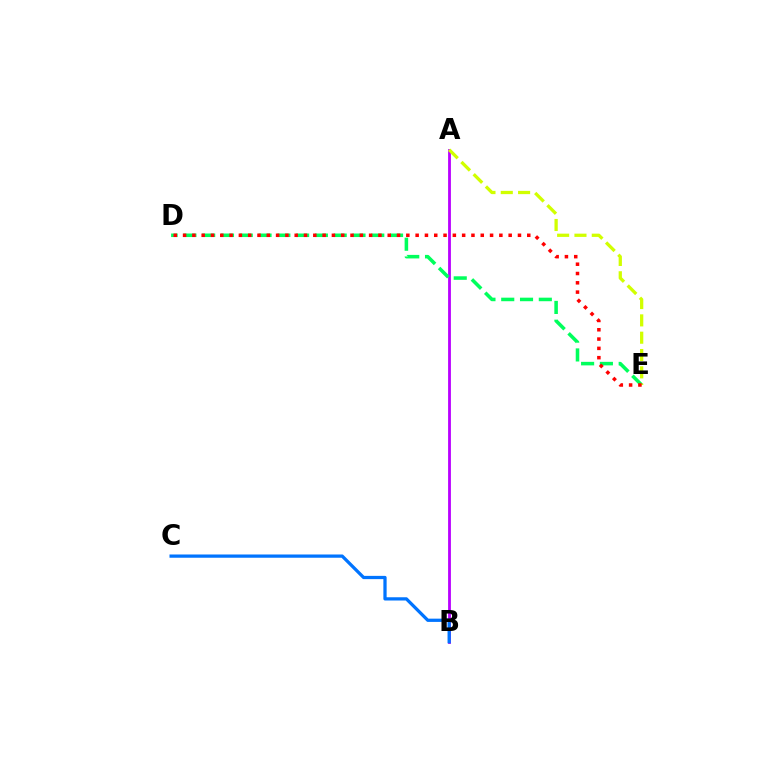{('A', 'B'): [{'color': '#b900ff', 'line_style': 'solid', 'thickness': 2.02}], ('D', 'E'): [{'color': '#00ff5c', 'line_style': 'dashed', 'thickness': 2.55}, {'color': '#ff0000', 'line_style': 'dotted', 'thickness': 2.53}], ('A', 'E'): [{'color': '#d1ff00', 'line_style': 'dashed', 'thickness': 2.35}], ('B', 'C'): [{'color': '#0074ff', 'line_style': 'solid', 'thickness': 2.34}]}